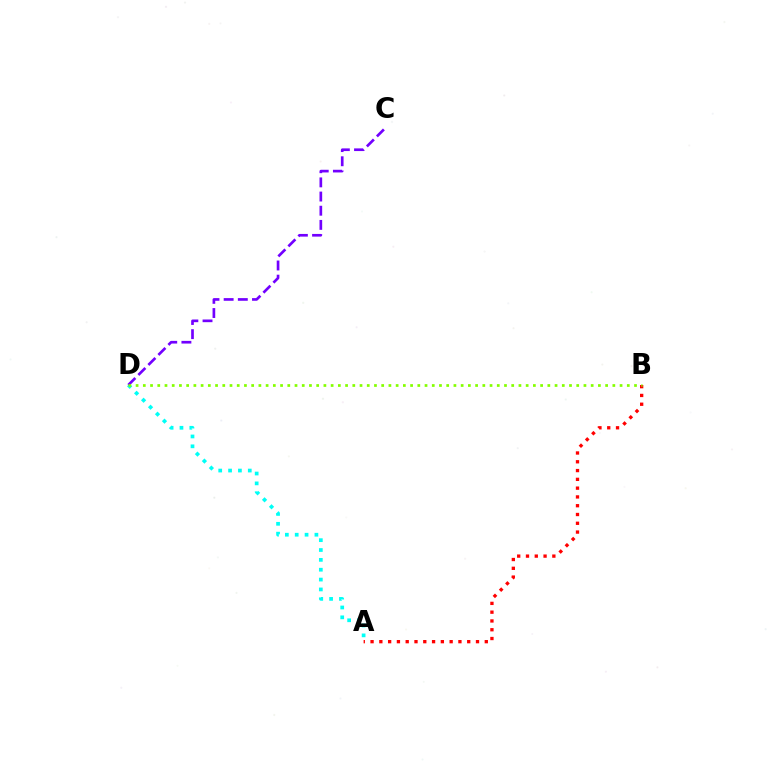{('A', 'D'): [{'color': '#00fff6', 'line_style': 'dotted', 'thickness': 2.68}], ('C', 'D'): [{'color': '#7200ff', 'line_style': 'dashed', 'thickness': 1.92}], ('A', 'B'): [{'color': '#ff0000', 'line_style': 'dotted', 'thickness': 2.39}], ('B', 'D'): [{'color': '#84ff00', 'line_style': 'dotted', 'thickness': 1.96}]}